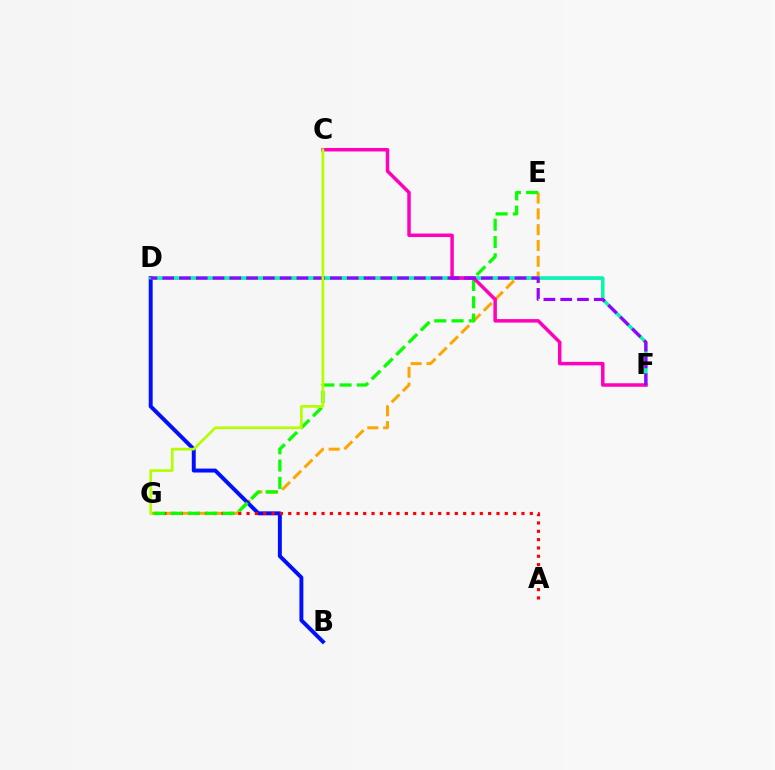{('E', 'G'): [{'color': '#ffa500', 'line_style': 'dashed', 'thickness': 2.15}, {'color': '#08ff00', 'line_style': 'dashed', 'thickness': 2.35}], ('D', 'F'): [{'color': '#00b5ff', 'line_style': 'solid', 'thickness': 2.24}, {'color': '#00ff9d', 'line_style': 'solid', 'thickness': 2.03}, {'color': '#9b00ff', 'line_style': 'dashed', 'thickness': 2.28}], ('B', 'D'): [{'color': '#0010ff', 'line_style': 'solid', 'thickness': 2.84}], ('A', 'G'): [{'color': '#ff0000', 'line_style': 'dotted', 'thickness': 2.26}], ('C', 'F'): [{'color': '#ff00bd', 'line_style': 'solid', 'thickness': 2.51}], ('C', 'G'): [{'color': '#b3ff00', 'line_style': 'solid', 'thickness': 1.95}]}